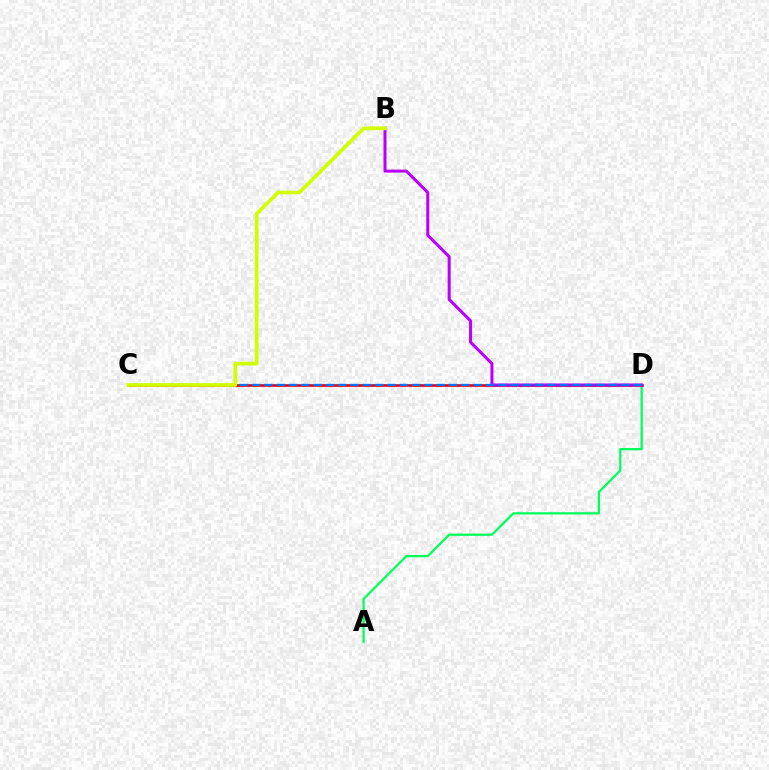{('A', 'D'): [{'color': '#00ff5c', 'line_style': 'solid', 'thickness': 1.63}], ('C', 'D'): [{'color': '#ff0000', 'line_style': 'solid', 'thickness': 1.97}, {'color': '#0074ff', 'line_style': 'dashed', 'thickness': 1.67}], ('B', 'D'): [{'color': '#b900ff', 'line_style': 'solid', 'thickness': 2.17}], ('B', 'C'): [{'color': '#d1ff00', 'line_style': 'solid', 'thickness': 2.66}]}